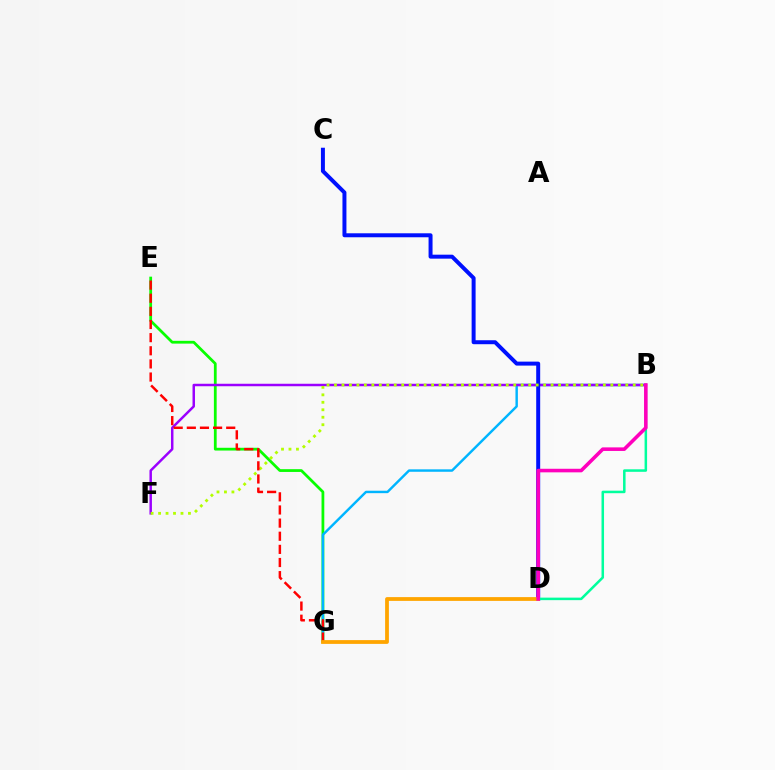{('E', 'G'): [{'color': '#08ff00', 'line_style': 'solid', 'thickness': 1.99}, {'color': '#ff0000', 'line_style': 'dashed', 'thickness': 1.78}], ('B', 'G'): [{'color': '#00b5ff', 'line_style': 'solid', 'thickness': 1.75}], ('B', 'F'): [{'color': '#9b00ff', 'line_style': 'solid', 'thickness': 1.78}, {'color': '#b3ff00', 'line_style': 'dotted', 'thickness': 2.03}], ('C', 'D'): [{'color': '#0010ff', 'line_style': 'solid', 'thickness': 2.86}], ('B', 'D'): [{'color': '#00ff9d', 'line_style': 'solid', 'thickness': 1.82}, {'color': '#ff00bd', 'line_style': 'solid', 'thickness': 2.57}], ('D', 'G'): [{'color': '#ffa500', 'line_style': 'solid', 'thickness': 2.72}]}